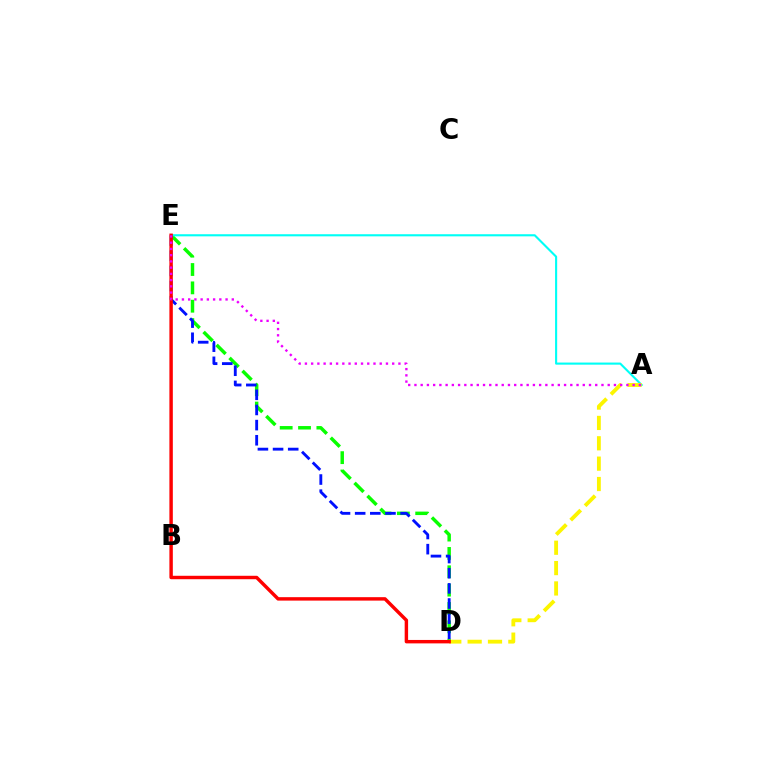{('D', 'E'): [{'color': '#08ff00', 'line_style': 'dashed', 'thickness': 2.49}, {'color': '#0010ff', 'line_style': 'dashed', 'thickness': 2.06}, {'color': '#ff0000', 'line_style': 'solid', 'thickness': 2.47}], ('A', 'E'): [{'color': '#00fff6', 'line_style': 'solid', 'thickness': 1.52}, {'color': '#ee00ff', 'line_style': 'dotted', 'thickness': 1.69}], ('A', 'D'): [{'color': '#fcf500', 'line_style': 'dashed', 'thickness': 2.77}]}